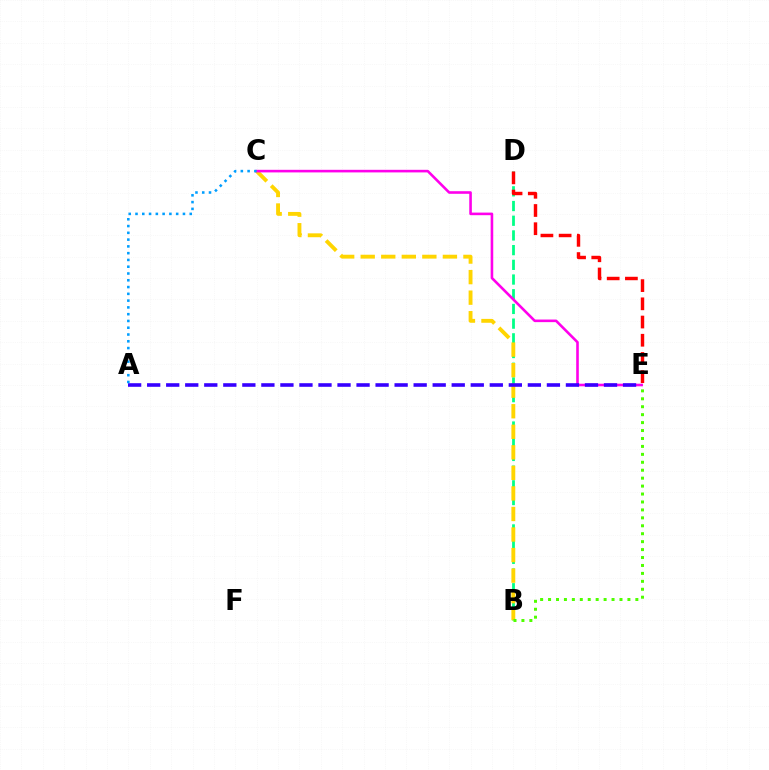{('B', 'D'): [{'color': '#00ff86', 'line_style': 'dashed', 'thickness': 2.0}], ('B', 'C'): [{'color': '#ffd500', 'line_style': 'dashed', 'thickness': 2.79}], ('C', 'E'): [{'color': '#ff00ed', 'line_style': 'solid', 'thickness': 1.87}], ('B', 'E'): [{'color': '#4fff00', 'line_style': 'dotted', 'thickness': 2.16}], ('A', 'E'): [{'color': '#3700ff', 'line_style': 'dashed', 'thickness': 2.59}], ('A', 'C'): [{'color': '#009eff', 'line_style': 'dotted', 'thickness': 1.84}], ('D', 'E'): [{'color': '#ff0000', 'line_style': 'dashed', 'thickness': 2.47}]}